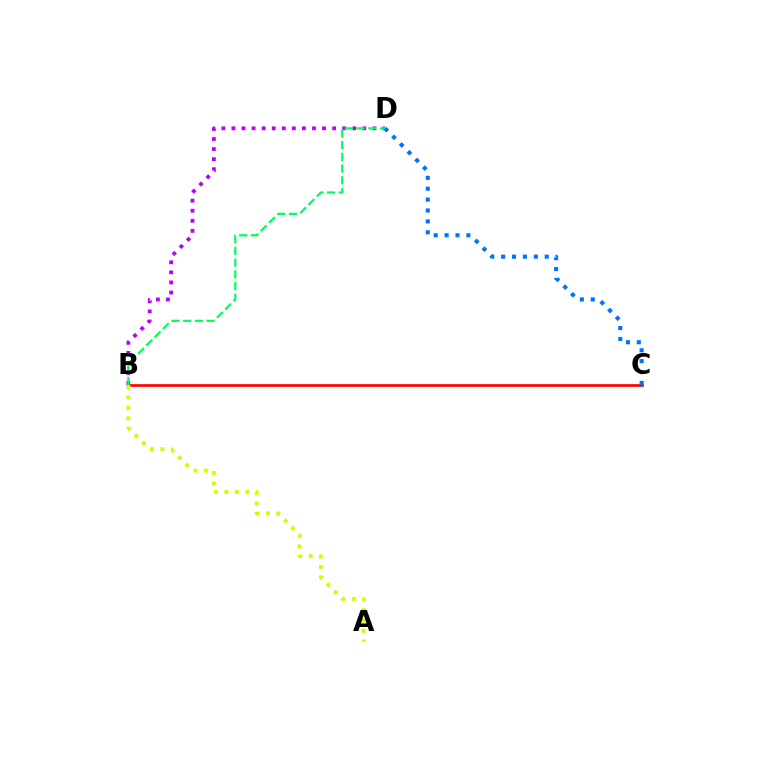{('B', 'C'): [{'color': '#ff0000', 'line_style': 'solid', 'thickness': 1.91}], ('B', 'D'): [{'color': '#b900ff', 'line_style': 'dotted', 'thickness': 2.74}, {'color': '#00ff5c', 'line_style': 'dashed', 'thickness': 1.59}], ('A', 'B'): [{'color': '#d1ff00', 'line_style': 'dotted', 'thickness': 2.84}], ('C', 'D'): [{'color': '#0074ff', 'line_style': 'dotted', 'thickness': 2.96}]}